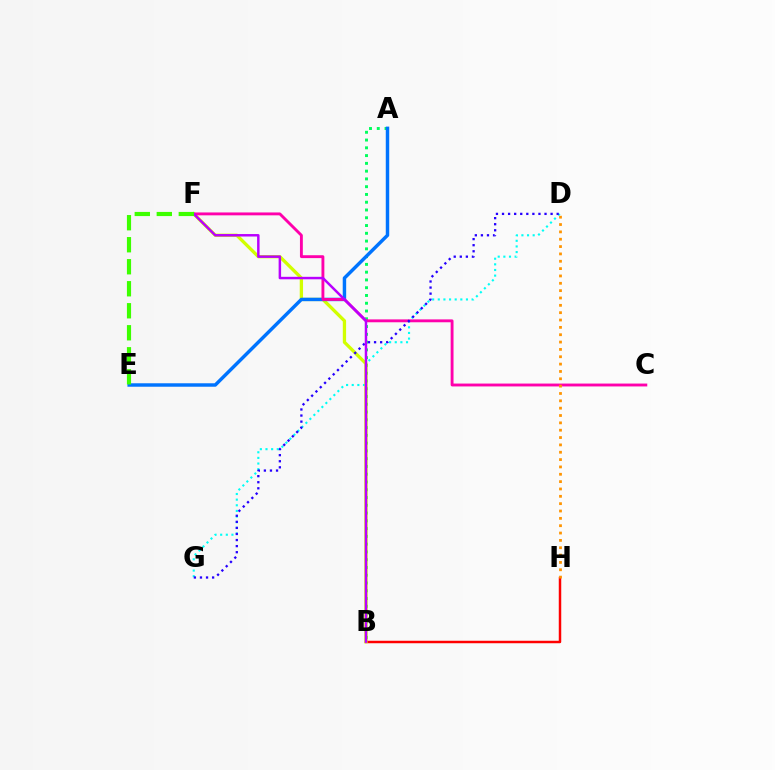{('A', 'B'): [{'color': '#00ff5c', 'line_style': 'dotted', 'thickness': 2.11}], ('D', 'G'): [{'color': '#00fff6', 'line_style': 'dotted', 'thickness': 1.53}, {'color': '#2500ff', 'line_style': 'dotted', 'thickness': 1.65}], ('B', 'H'): [{'color': '#ff0000', 'line_style': 'solid', 'thickness': 1.78}], ('B', 'F'): [{'color': '#d1ff00', 'line_style': 'solid', 'thickness': 2.38}, {'color': '#b900ff', 'line_style': 'solid', 'thickness': 1.78}], ('A', 'E'): [{'color': '#0074ff', 'line_style': 'solid', 'thickness': 2.49}], ('C', 'F'): [{'color': '#ff00ac', 'line_style': 'solid', 'thickness': 2.07}], ('D', 'H'): [{'color': '#ff9400', 'line_style': 'dotted', 'thickness': 2.0}], ('E', 'F'): [{'color': '#3dff00', 'line_style': 'dashed', 'thickness': 2.99}]}